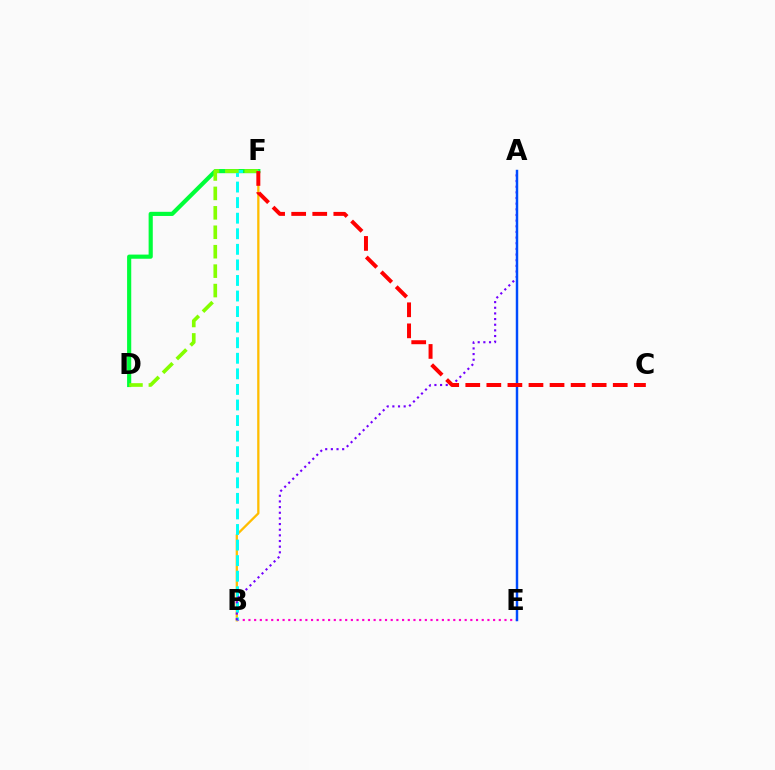{('B', 'F'): [{'color': '#ffbd00', 'line_style': 'solid', 'thickness': 1.65}, {'color': '#00fff6', 'line_style': 'dashed', 'thickness': 2.11}], ('B', 'E'): [{'color': '#ff00cf', 'line_style': 'dotted', 'thickness': 1.55}], ('D', 'F'): [{'color': '#00ff39', 'line_style': 'solid', 'thickness': 2.99}, {'color': '#84ff00', 'line_style': 'dashed', 'thickness': 2.64}], ('A', 'B'): [{'color': '#7200ff', 'line_style': 'dotted', 'thickness': 1.54}], ('A', 'E'): [{'color': '#004bff', 'line_style': 'solid', 'thickness': 1.77}], ('C', 'F'): [{'color': '#ff0000', 'line_style': 'dashed', 'thickness': 2.86}]}